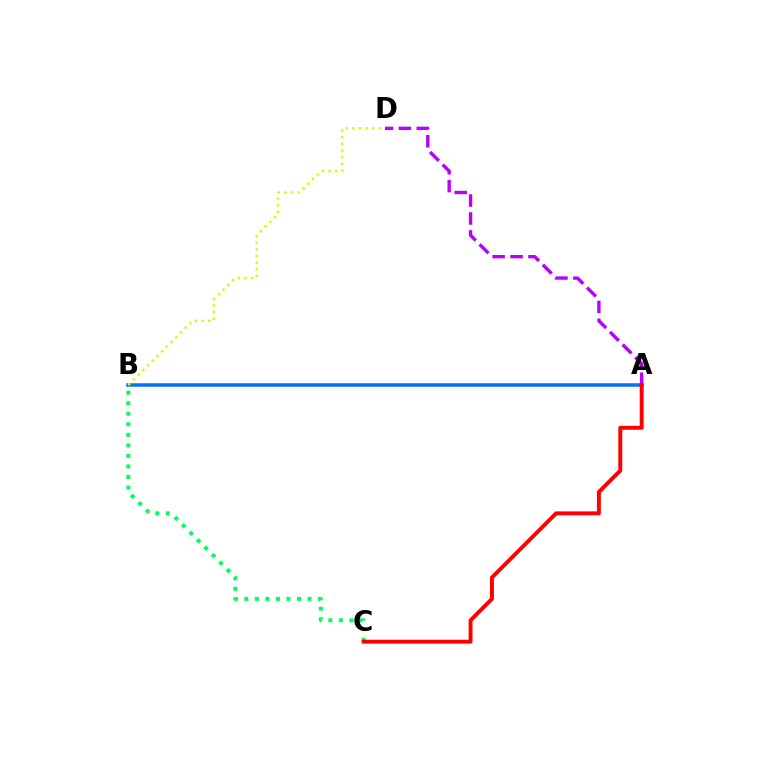{('B', 'C'): [{'color': '#00ff5c', 'line_style': 'dotted', 'thickness': 2.86}], ('A', 'B'): [{'color': '#0074ff', 'line_style': 'solid', 'thickness': 2.53}], ('A', 'D'): [{'color': '#b900ff', 'line_style': 'dashed', 'thickness': 2.43}], ('A', 'C'): [{'color': '#ff0000', 'line_style': 'solid', 'thickness': 2.82}], ('B', 'D'): [{'color': '#d1ff00', 'line_style': 'dotted', 'thickness': 1.8}]}